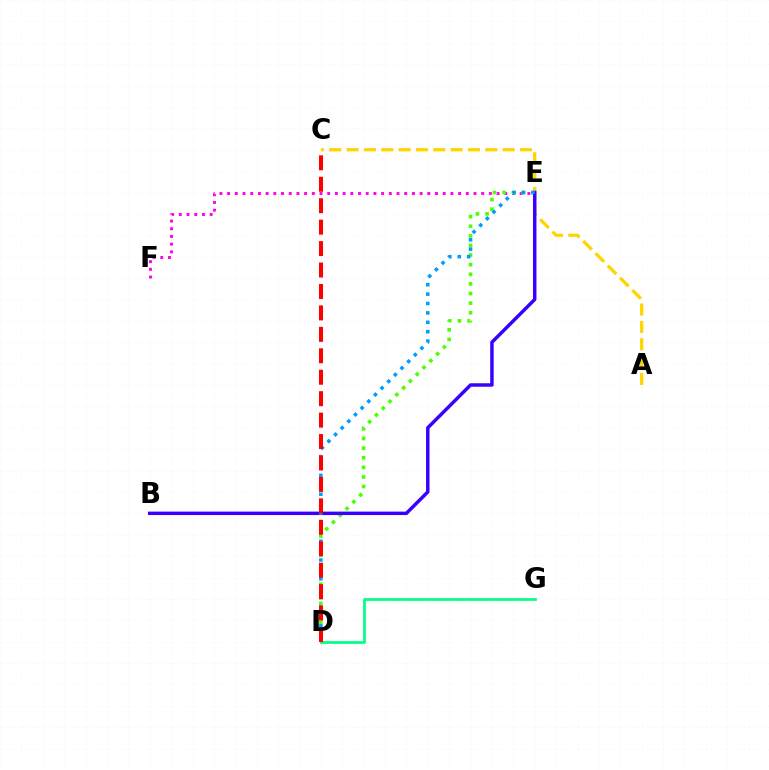{('D', 'G'): [{'color': '#00ff86', 'line_style': 'solid', 'thickness': 1.97}], ('E', 'F'): [{'color': '#ff00ed', 'line_style': 'dotted', 'thickness': 2.09}], ('A', 'C'): [{'color': '#ffd500', 'line_style': 'dashed', 'thickness': 2.36}], ('D', 'E'): [{'color': '#4fff00', 'line_style': 'dotted', 'thickness': 2.61}, {'color': '#009eff', 'line_style': 'dotted', 'thickness': 2.55}], ('B', 'E'): [{'color': '#3700ff', 'line_style': 'solid', 'thickness': 2.49}], ('C', 'D'): [{'color': '#ff0000', 'line_style': 'dashed', 'thickness': 2.91}]}